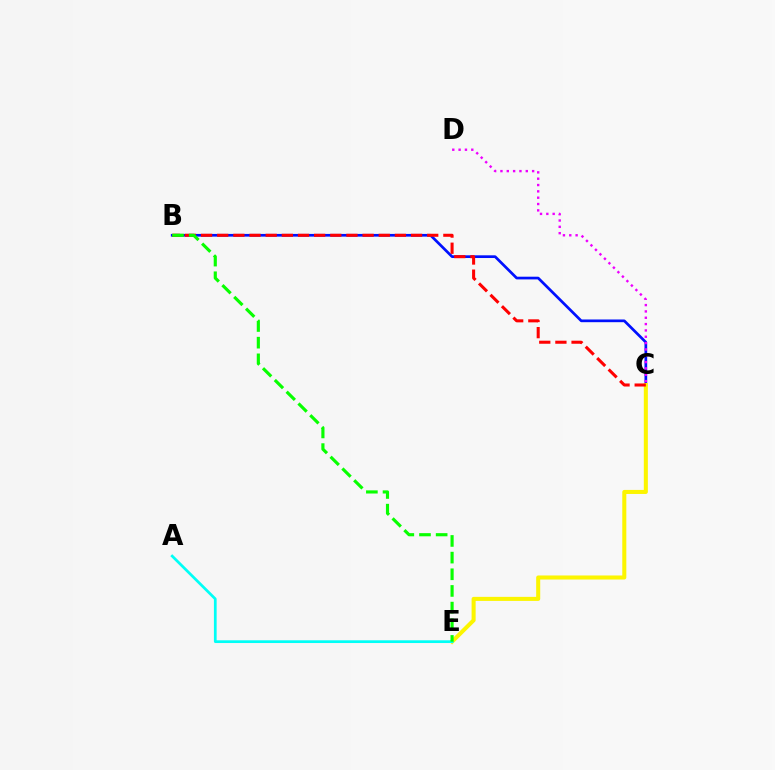{('B', 'C'): [{'color': '#0010ff', 'line_style': 'solid', 'thickness': 1.95}, {'color': '#ff0000', 'line_style': 'dashed', 'thickness': 2.19}], ('C', 'E'): [{'color': '#fcf500', 'line_style': 'solid', 'thickness': 2.92}], ('A', 'E'): [{'color': '#00fff6', 'line_style': 'solid', 'thickness': 1.96}], ('B', 'E'): [{'color': '#08ff00', 'line_style': 'dashed', 'thickness': 2.26}], ('C', 'D'): [{'color': '#ee00ff', 'line_style': 'dotted', 'thickness': 1.72}]}